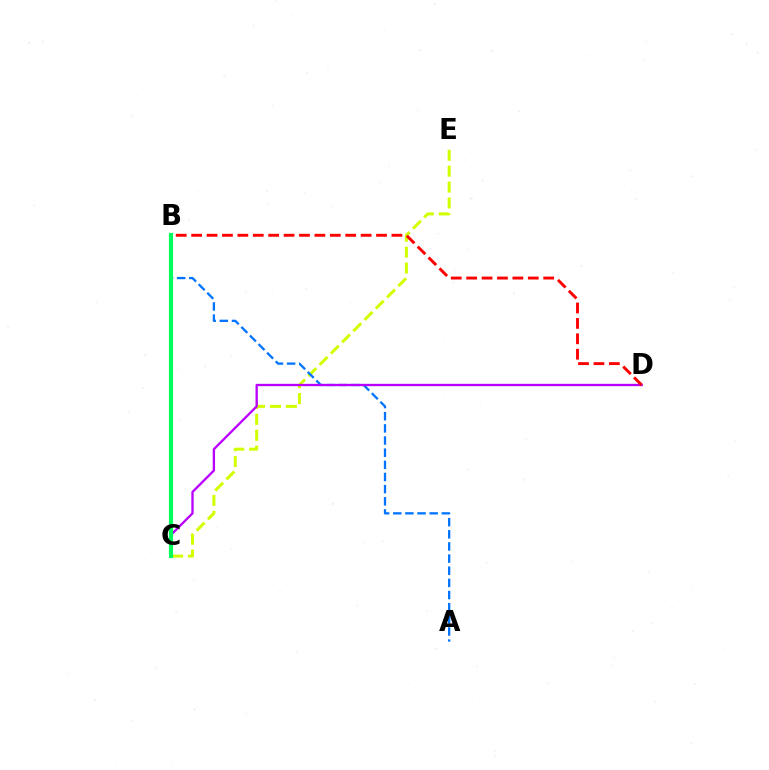{('C', 'E'): [{'color': '#d1ff00', 'line_style': 'dashed', 'thickness': 2.16}], ('A', 'B'): [{'color': '#0074ff', 'line_style': 'dashed', 'thickness': 1.65}], ('C', 'D'): [{'color': '#b900ff', 'line_style': 'solid', 'thickness': 1.67}], ('B', 'C'): [{'color': '#00ff5c', 'line_style': 'solid', 'thickness': 2.99}], ('B', 'D'): [{'color': '#ff0000', 'line_style': 'dashed', 'thickness': 2.09}]}